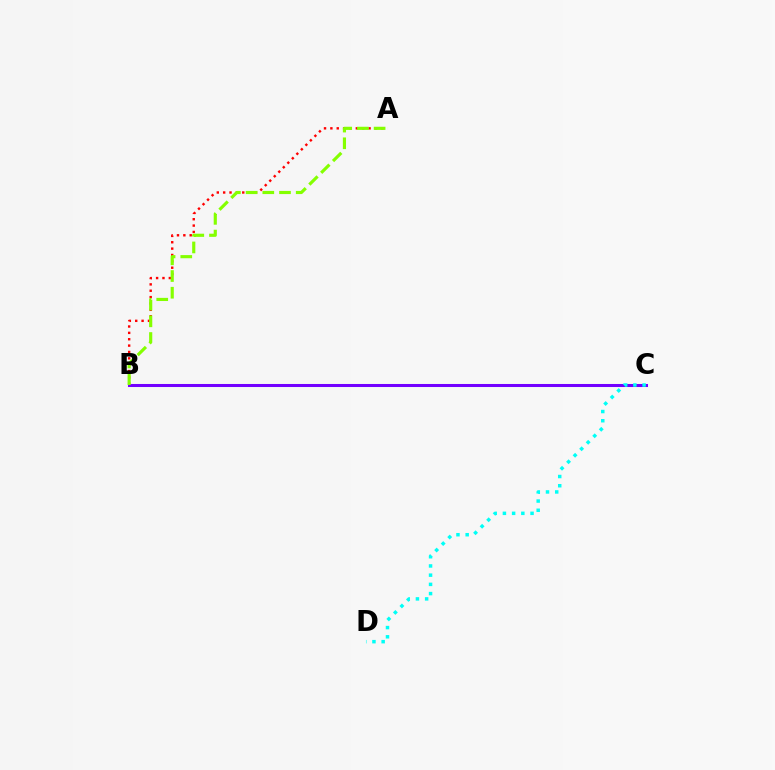{('A', 'B'): [{'color': '#ff0000', 'line_style': 'dotted', 'thickness': 1.73}, {'color': '#84ff00', 'line_style': 'dashed', 'thickness': 2.27}], ('B', 'C'): [{'color': '#7200ff', 'line_style': 'solid', 'thickness': 2.19}], ('C', 'D'): [{'color': '#00fff6', 'line_style': 'dotted', 'thickness': 2.5}]}